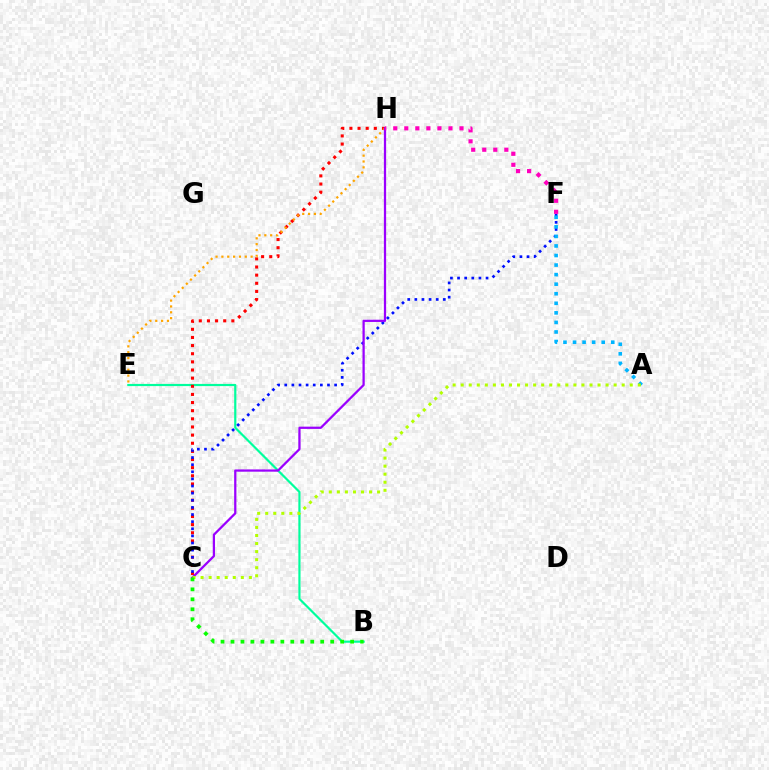{('B', 'E'): [{'color': '#00ff9d', 'line_style': 'solid', 'thickness': 1.57}], ('C', 'H'): [{'color': '#ff0000', 'line_style': 'dotted', 'thickness': 2.21}, {'color': '#9b00ff', 'line_style': 'solid', 'thickness': 1.62}], ('C', 'F'): [{'color': '#0010ff', 'line_style': 'dotted', 'thickness': 1.94}], ('E', 'H'): [{'color': '#ffa500', 'line_style': 'dotted', 'thickness': 1.59}], ('A', 'F'): [{'color': '#00b5ff', 'line_style': 'dotted', 'thickness': 2.6}], ('A', 'C'): [{'color': '#b3ff00', 'line_style': 'dotted', 'thickness': 2.19}], ('B', 'C'): [{'color': '#08ff00', 'line_style': 'dotted', 'thickness': 2.71}], ('F', 'H'): [{'color': '#ff00bd', 'line_style': 'dotted', 'thickness': 3.0}]}